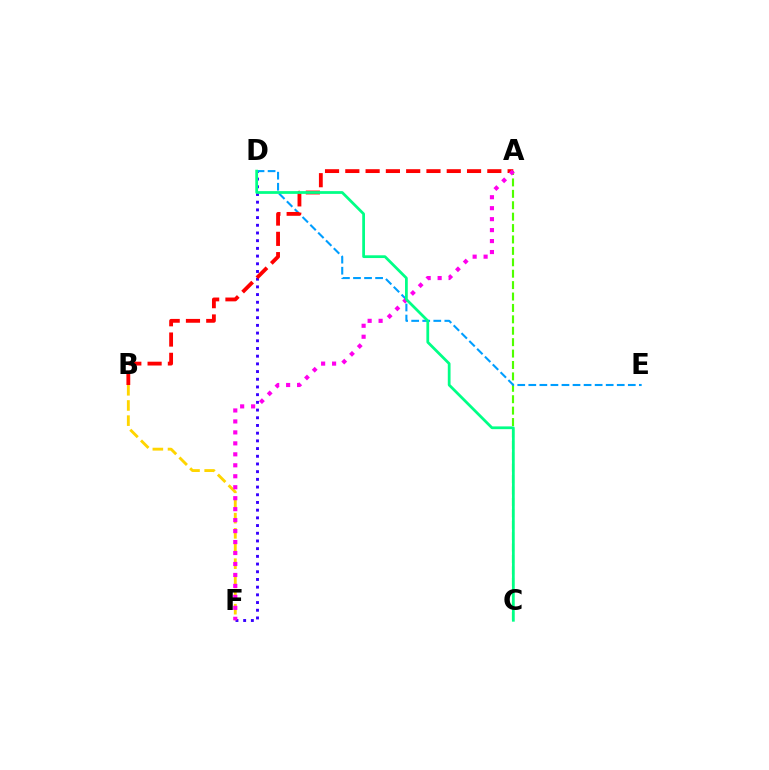{('A', 'C'): [{'color': '#4fff00', 'line_style': 'dashed', 'thickness': 1.55}], ('B', 'F'): [{'color': '#ffd500', 'line_style': 'dashed', 'thickness': 2.06}], ('D', 'F'): [{'color': '#3700ff', 'line_style': 'dotted', 'thickness': 2.09}], ('D', 'E'): [{'color': '#009eff', 'line_style': 'dashed', 'thickness': 1.5}], ('A', 'B'): [{'color': '#ff0000', 'line_style': 'dashed', 'thickness': 2.76}], ('A', 'F'): [{'color': '#ff00ed', 'line_style': 'dotted', 'thickness': 2.98}], ('C', 'D'): [{'color': '#00ff86', 'line_style': 'solid', 'thickness': 1.98}]}